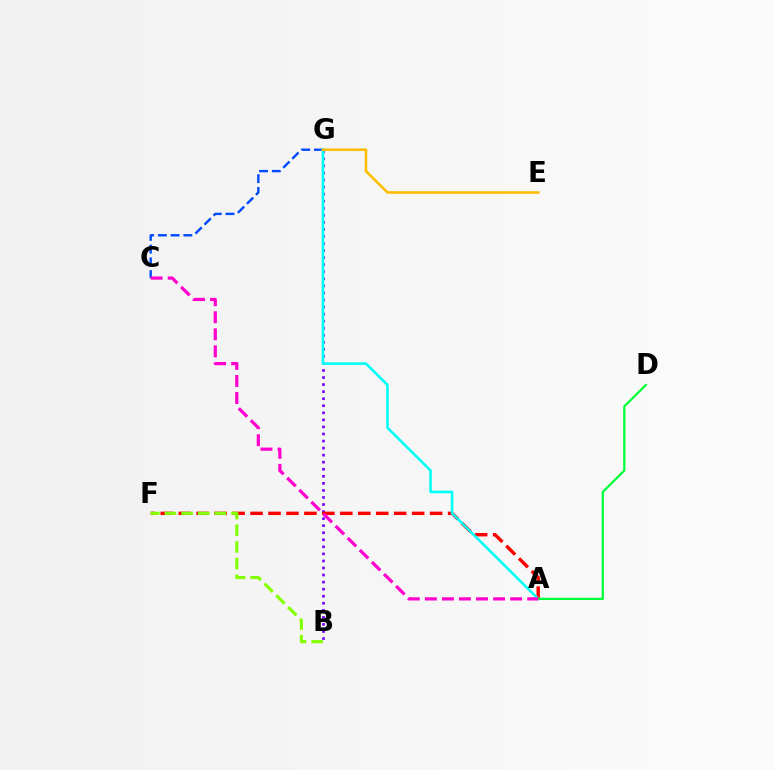{('C', 'G'): [{'color': '#004bff', 'line_style': 'dashed', 'thickness': 1.73}], ('B', 'G'): [{'color': '#7200ff', 'line_style': 'dotted', 'thickness': 1.92}], ('A', 'F'): [{'color': '#ff0000', 'line_style': 'dashed', 'thickness': 2.44}], ('B', 'F'): [{'color': '#84ff00', 'line_style': 'dashed', 'thickness': 2.26}], ('A', 'G'): [{'color': '#00fff6', 'line_style': 'solid', 'thickness': 1.85}], ('E', 'G'): [{'color': '#ffbd00', 'line_style': 'solid', 'thickness': 1.88}], ('A', 'D'): [{'color': '#00ff39', 'line_style': 'solid', 'thickness': 1.61}], ('A', 'C'): [{'color': '#ff00cf', 'line_style': 'dashed', 'thickness': 2.32}]}